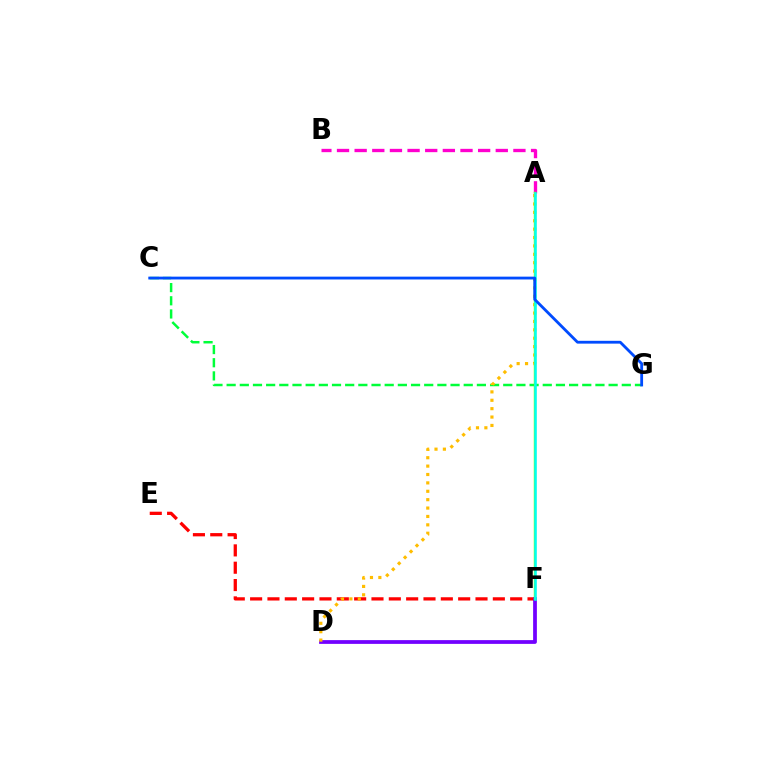{('E', 'F'): [{'color': '#ff0000', 'line_style': 'dashed', 'thickness': 2.36}], ('C', 'G'): [{'color': '#00ff39', 'line_style': 'dashed', 'thickness': 1.79}, {'color': '#004bff', 'line_style': 'solid', 'thickness': 2.03}], ('D', 'F'): [{'color': '#7200ff', 'line_style': 'solid', 'thickness': 2.7}], ('A', 'D'): [{'color': '#ffbd00', 'line_style': 'dotted', 'thickness': 2.28}], ('A', 'B'): [{'color': '#ff00cf', 'line_style': 'dashed', 'thickness': 2.4}], ('A', 'F'): [{'color': '#84ff00', 'line_style': 'solid', 'thickness': 1.74}, {'color': '#00fff6', 'line_style': 'solid', 'thickness': 1.81}]}